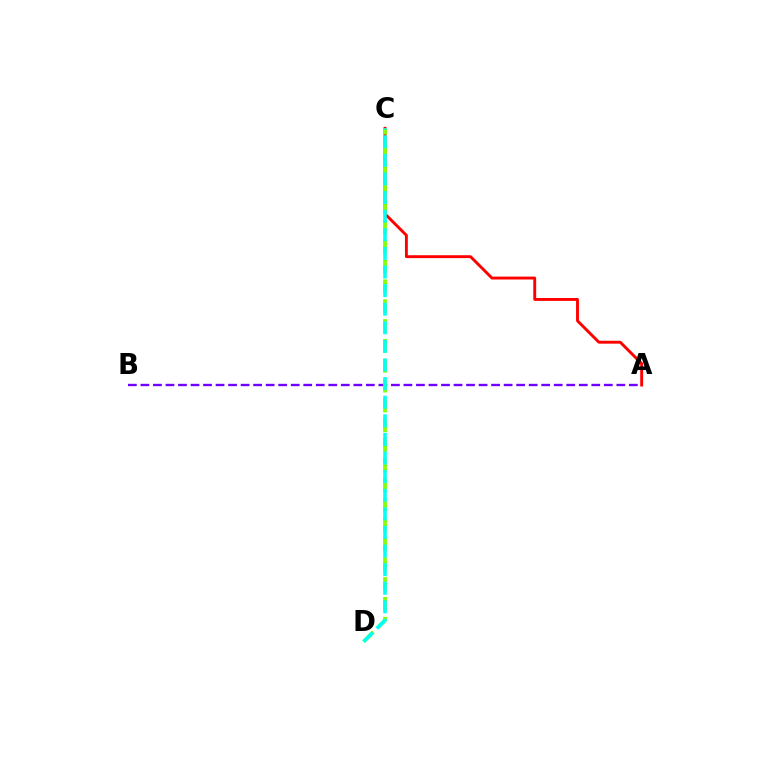{('A', 'C'): [{'color': '#ff0000', 'line_style': 'solid', 'thickness': 2.08}], ('A', 'B'): [{'color': '#7200ff', 'line_style': 'dashed', 'thickness': 1.7}], ('C', 'D'): [{'color': '#84ff00', 'line_style': 'dashed', 'thickness': 2.7}, {'color': '#00fff6', 'line_style': 'dashed', 'thickness': 2.53}]}